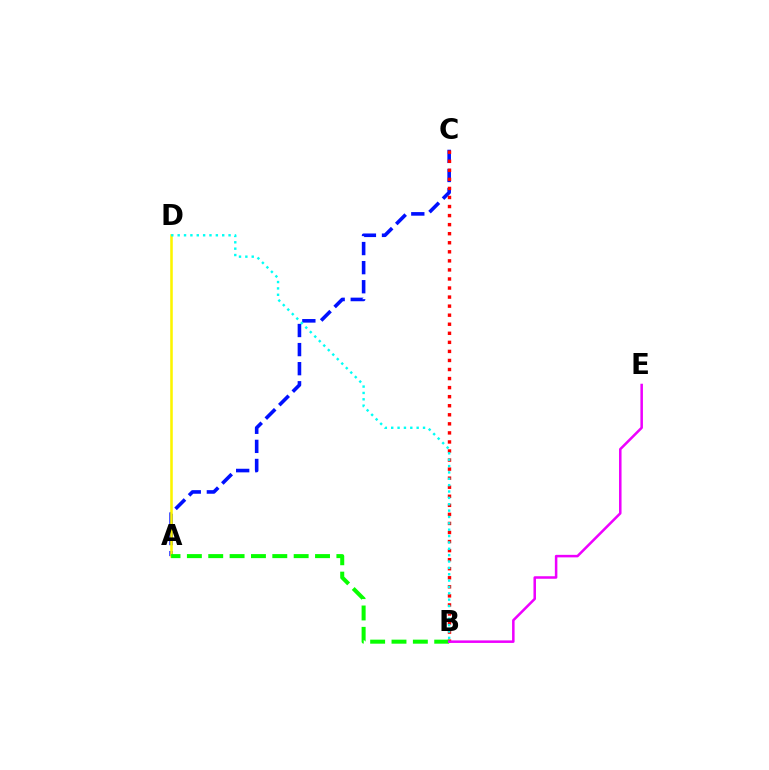{('A', 'C'): [{'color': '#0010ff', 'line_style': 'dashed', 'thickness': 2.59}], ('B', 'C'): [{'color': '#ff0000', 'line_style': 'dotted', 'thickness': 2.46}], ('A', 'D'): [{'color': '#fcf500', 'line_style': 'solid', 'thickness': 1.85}], ('B', 'D'): [{'color': '#00fff6', 'line_style': 'dotted', 'thickness': 1.73}], ('A', 'B'): [{'color': '#08ff00', 'line_style': 'dashed', 'thickness': 2.9}], ('B', 'E'): [{'color': '#ee00ff', 'line_style': 'solid', 'thickness': 1.82}]}